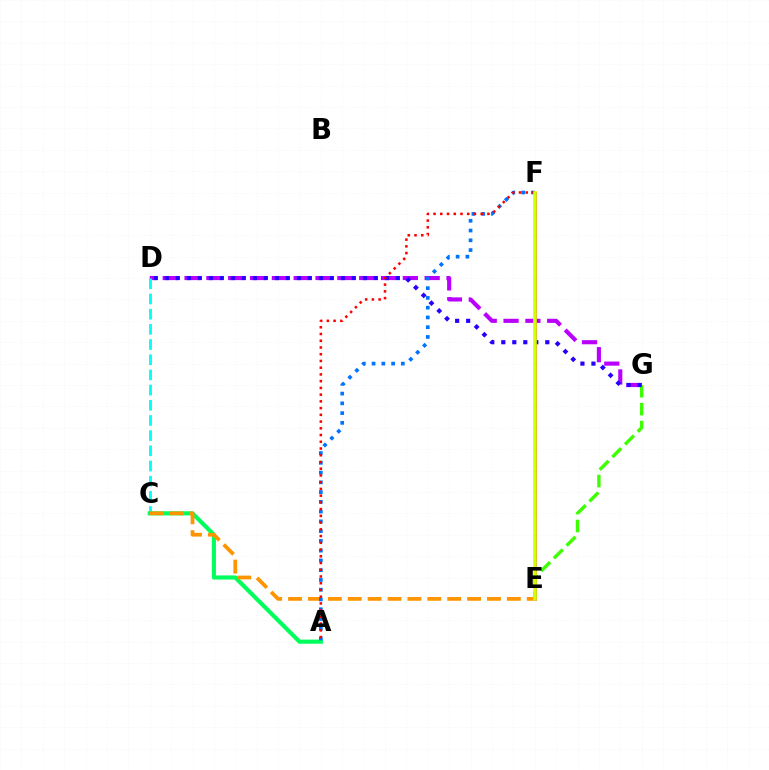{('E', 'F'): [{'color': '#ff00ac', 'line_style': 'solid', 'thickness': 2.02}, {'color': '#d1ff00', 'line_style': 'solid', 'thickness': 2.56}], ('D', 'G'): [{'color': '#b900ff', 'line_style': 'dashed', 'thickness': 2.97}, {'color': '#2500ff', 'line_style': 'dotted', 'thickness': 2.99}], ('C', 'D'): [{'color': '#00fff6', 'line_style': 'dashed', 'thickness': 2.06}], ('A', 'C'): [{'color': '#00ff5c', 'line_style': 'solid', 'thickness': 2.98}], ('C', 'E'): [{'color': '#ff9400', 'line_style': 'dashed', 'thickness': 2.7}], ('E', 'G'): [{'color': '#3dff00', 'line_style': 'dashed', 'thickness': 2.44}], ('A', 'F'): [{'color': '#0074ff', 'line_style': 'dotted', 'thickness': 2.65}, {'color': '#ff0000', 'line_style': 'dotted', 'thickness': 1.83}]}